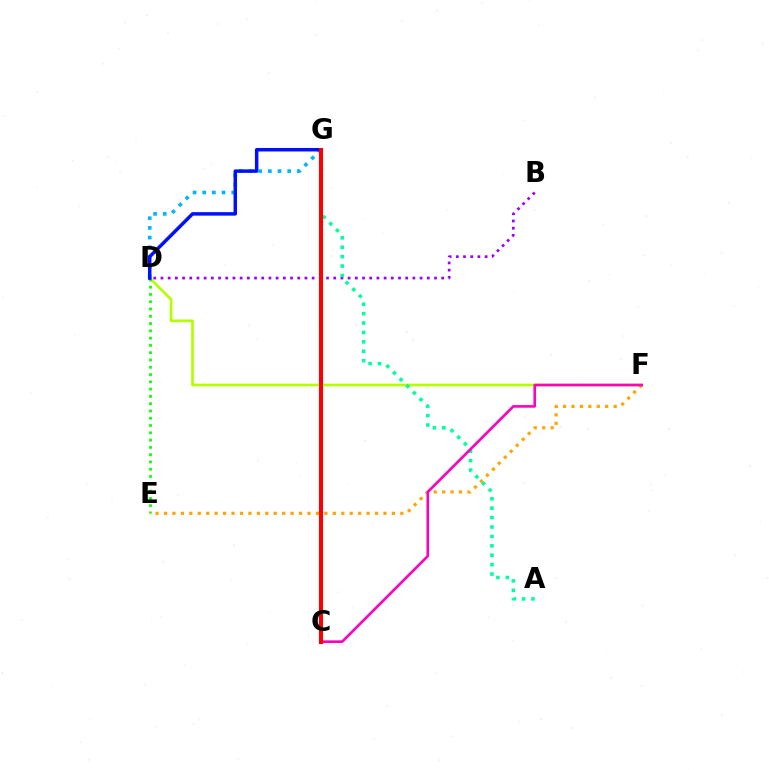{('D', 'F'): [{'color': '#b3ff00', 'line_style': 'solid', 'thickness': 1.92}], ('B', 'D'): [{'color': '#9b00ff', 'line_style': 'dotted', 'thickness': 1.96}], ('D', 'E'): [{'color': '#08ff00', 'line_style': 'dotted', 'thickness': 1.98}], ('E', 'F'): [{'color': '#ffa500', 'line_style': 'dotted', 'thickness': 2.29}], ('D', 'G'): [{'color': '#00b5ff', 'line_style': 'dotted', 'thickness': 2.63}, {'color': '#0010ff', 'line_style': 'solid', 'thickness': 2.51}], ('A', 'G'): [{'color': '#00ff9d', 'line_style': 'dotted', 'thickness': 2.56}], ('C', 'F'): [{'color': '#ff00bd', 'line_style': 'solid', 'thickness': 1.89}], ('C', 'G'): [{'color': '#ff0000', 'line_style': 'solid', 'thickness': 2.93}]}